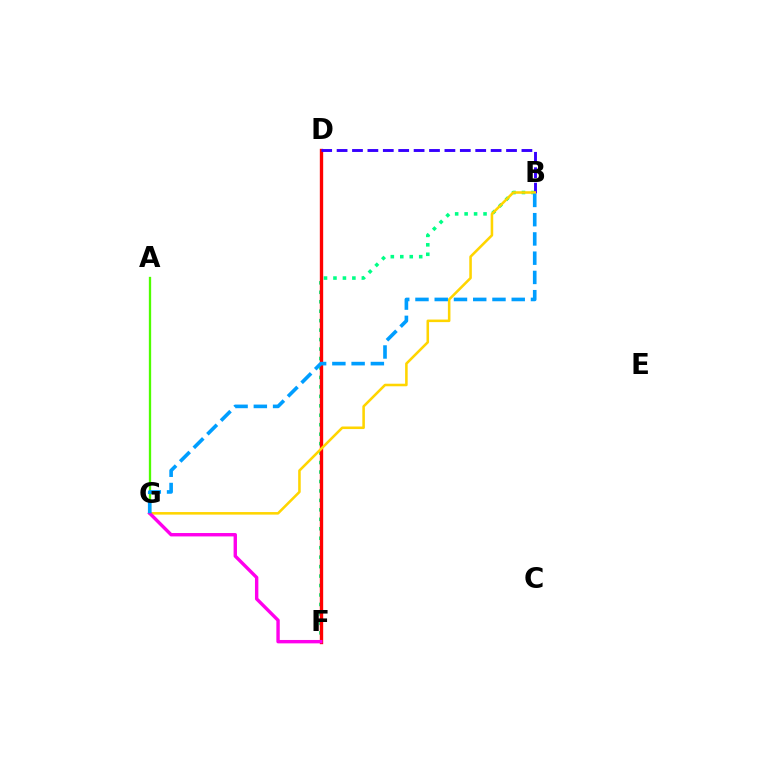{('B', 'F'): [{'color': '#00ff86', 'line_style': 'dotted', 'thickness': 2.57}], ('D', 'F'): [{'color': '#ff0000', 'line_style': 'solid', 'thickness': 2.41}], ('B', 'D'): [{'color': '#3700ff', 'line_style': 'dashed', 'thickness': 2.09}], ('A', 'G'): [{'color': '#4fff00', 'line_style': 'solid', 'thickness': 1.67}], ('B', 'G'): [{'color': '#ffd500', 'line_style': 'solid', 'thickness': 1.84}, {'color': '#009eff', 'line_style': 'dashed', 'thickness': 2.62}], ('F', 'G'): [{'color': '#ff00ed', 'line_style': 'solid', 'thickness': 2.44}]}